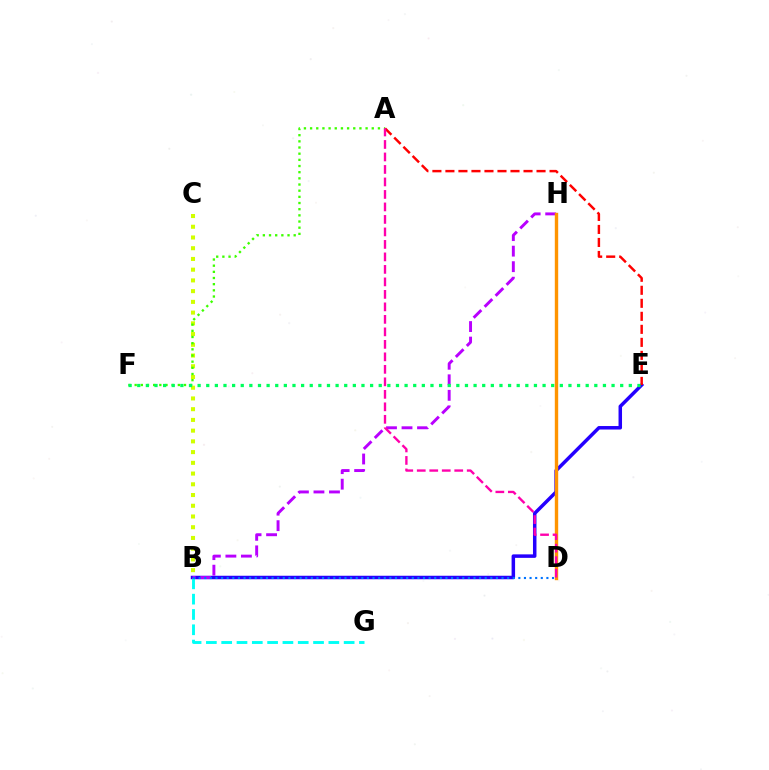{('B', 'E'): [{'color': '#2500ff', 'line_style': 'solid', 'thickness': 2.52}], ('B', 'G'): [{'color': '#00fff6', 'line_style': 'dashed', 'thickness': 2.08}], ('A', 'E'): [{'color': '#ff0000', 'line_style': 'dashed', 'thickness': 1.77}], ('B', 'C'): [{'color': '#d1ff00', 'line_style': 'dotted', 'thickness': 2.92}], ('B', 'H'): [{'color': '#b900ff', 'line_style': 'dashed', 'thickness': 2.11}], ('B', 'D'): [{'color': '#0074ff', 'line_style': 'dotted', 'thickness': 1.52}], ('A', 'F'): [{'color': '#3dff00', 'line_style': 'dotted', 'thickness': 1.68}], ('E', 'F'): [{'color': '#00ff5c', 'line_style': 'dotted', 'thickness': 2.34}], ('D', 'H'): [{'color': '#ff9400', 'line_style': 'solid', 'thickness': 2.44}], ('A', 'D'): [{'color': '#ff00ac', 'line_style': 'dashed', 'thickness': 1.7}]}